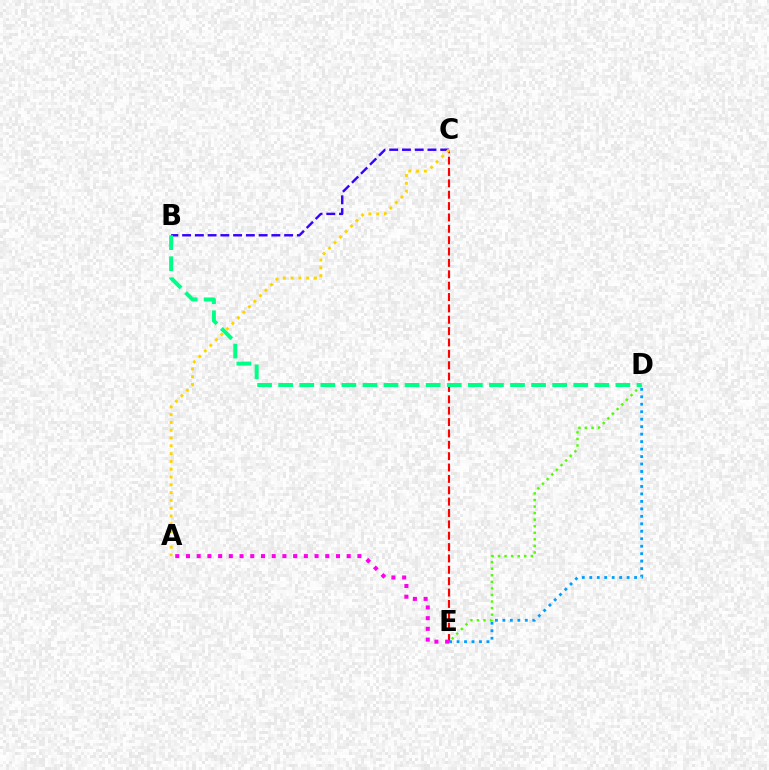{('C', 'E'): [{'color': '#ff0000', 'line_style': 'dashed', 'thickness': 1.54}], ('B', 'C'): [{'color': '#3700ff', 'line_style': 'dashed', 'thickness': 1.73}], ('D', 'E'): [{'color': '#4fff00', 'line_style': 'dotted', 'thickness': 1.78}, {'color': '#009eff', 'line_style': 'dotted', 'thickness': 2.03}], ('B', 'D'): [{'color': '#00ff86', 'line_style': 'dashed', 'thickness': 2.86}], ('A', 'E'): [{'color': '#ff00ed', 'line_style': 'dotted', 'thickness': 2.91}], ('A', 'C'): [{'color': '#ffd500', 'line_style': 'dotted', 'thickness': 2.12}]}